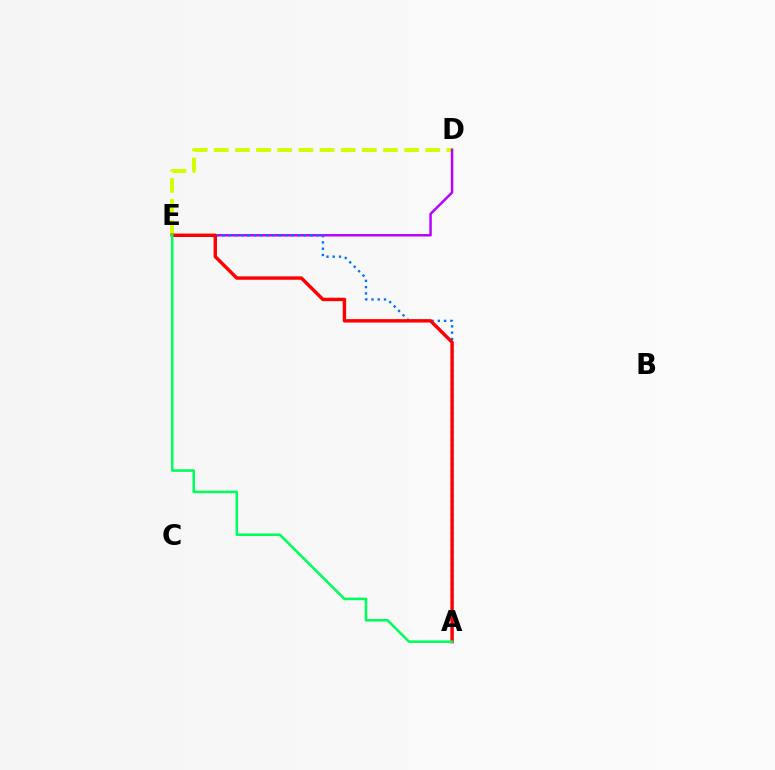{('D', 'E'): [{'color': '#d1ff00', 'line_style': 'dashed', 'thickness': 2.87}, {'color': '#b900ff', 'line_style': 'solid', 'thickness': 1.77}], ('A', 'E'): [{'color': '#0074ff', 'line_style': 'dotted', 'thickness': 1.7}, {'color': '#ff0000', 'line_style': 'solid', 'thickness': 2.46}, {'color': '#00ff5c', 'line_style': 'solid', 'thickness': 1.85}]}